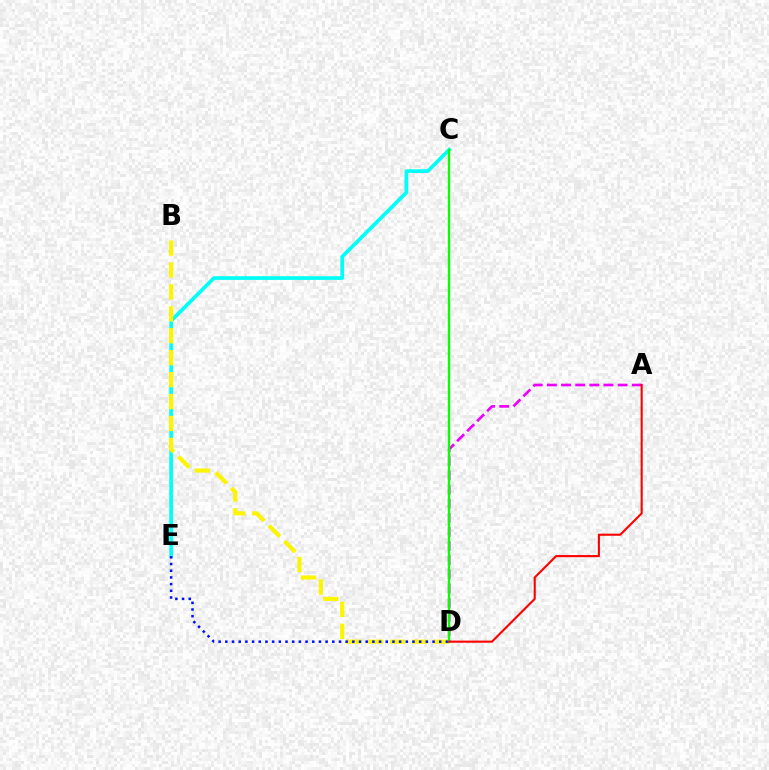{('C', 'E'): [{'color': '#00fff6', 'line_style': 'solid', 'thickness': 2.66}], ('B', 'D'): [{'color': '#fcf500', 'line_style': 'dashed', 'thickness': 2.98}], ('D', 'E'): [{'color': '#0010ff', 'line_style': 'dotted', 'thickness': 1.82}], ('A', 'D'): [{'color': '#ee00ff', 'line_style': 'dashed', 'thickness': 1.92}, {'color': '#ff0000', 'line_style': 'solid', 'thickness': 1.51}], ('C', 'D'): [{'color': '#08ff00', 'line_style': 'solid', 'thickness': 1.67}]}